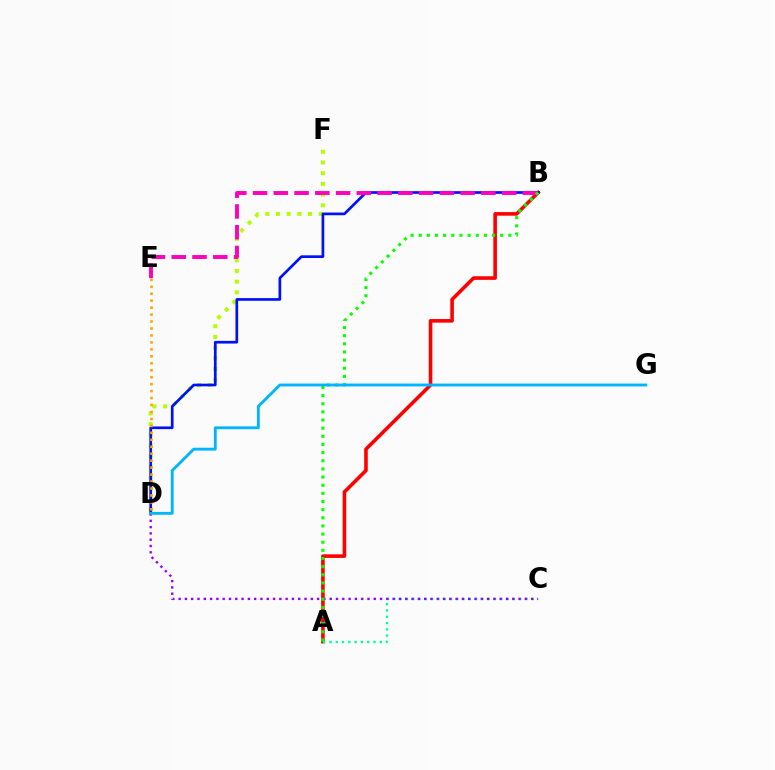{('D', 'F'): [{'color': '#b3ff00', 'line_style': 'dotted', 'thickness': 2.91}], ('A', 'B'): [{'color': '#ff0000', 'line_style': 'solid', 'thickness': 2.59}, {'color': '#08ff00', 'line_style': 'dotted', 'thickness': 2.21}], ('B', 'D'): [{'color': '#0010ff', 'line_style': 'solid', 'thickness': 1.94}], ('A', 'C'): [{'color': '#00ff9d', 'line_style': 'dotted', 'thickness': 1.71}], ('B', 'E'): [{'color': '#ff00bd', 'line_style': 'dashed', 'thickness': 2.82}], ('D', 'E'): [{'color': '#ffa500', 'line_style': 'dotted', 'thickness': 1.89}], ('C', 'D'): [{'color': '#9b00ff', 'line_style': 'dotted', 'thickness': 1.71}], ('D', 'G'): [{'color': '#00b5ff', 'line_style': 'solid', 'thickness': 2.05}]}